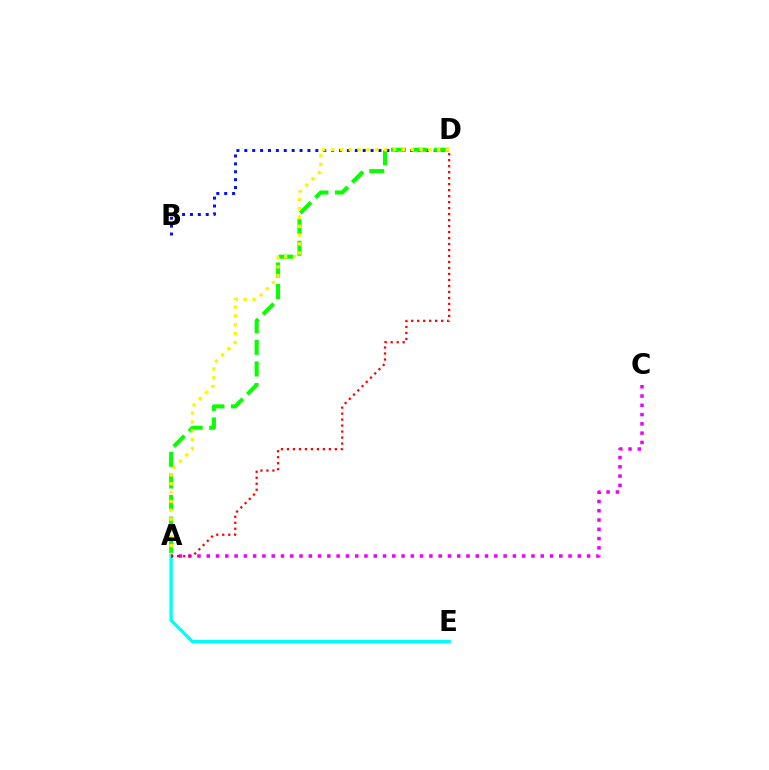{('B', 'D'): [{'color': '#0010ff', 'line_style': 'dotted', 'thickness': 2.14}], ('A', 'D'): [{'color': '#08ff00', 'line_style': 'dashed', 'thickness': 2.93}, {'color': '#fcf500', 'line_style': 'dotted', 'thickness': 2.4}, {'color': '#ff0000', 'line_style': 'dotted', 'thickness': 1.63}], ('A', 'E'): [{'color': '#00fff6', 'line_style': 'solid', 'thickness': 2.43}], ('A', 'C'): [{'color': '#ee00ff', 'line_style': 'dotted', 'thickness': 2.52}]}